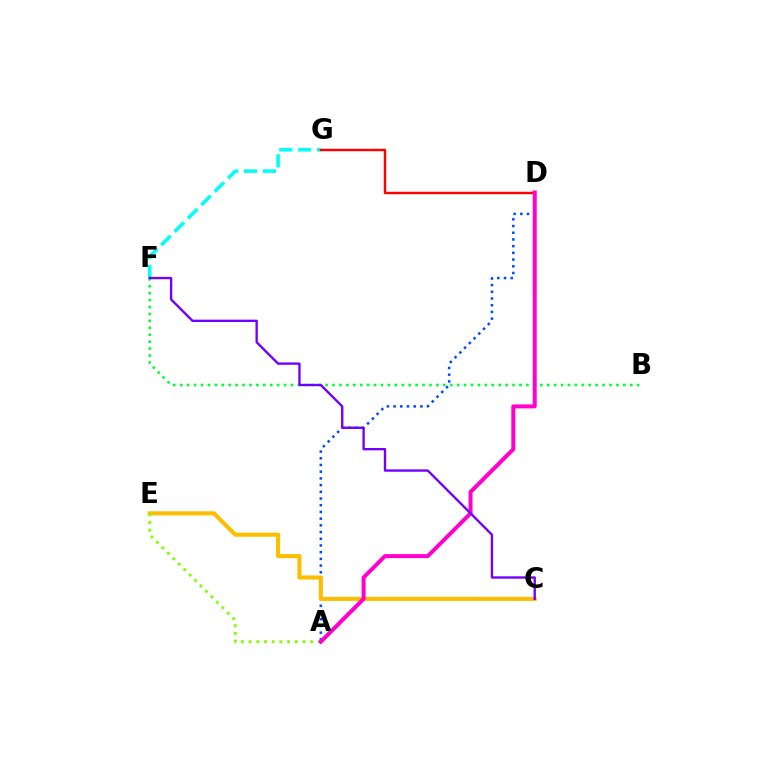{('A', 'D'): [{'color': '#004bff', 'line_style': 'dotted', 'thickness': 1.82}, {'color': '#ff00cf', 'line_style': 'solid', 'thickness': 2.87}], ('B', 'F'): [{'color': '#00ff39', 'line_style': 'dotted', 'thickness': 1.88}], ('C', 'E'): [{'color': '#ffbd00', 'line_style': 'solid', 'thickness': 2.95}], ('F', 'G'): [{'color': '#00fff6', 'line_style': 'dashed', 'thickness': 2.57}], ('A', 'E'): [{'color': '#84ff00', 'line_style': 'dotted', 'thickness': 2.09}], ('D', 'G'): [{'color': '#ff0000', 'line_style': 'solid', 'thickness': 1.75}], ('C', 'F'): [{'color': '#7200ff', 'line_style': 'solid', 'thickness': 1.7}]}